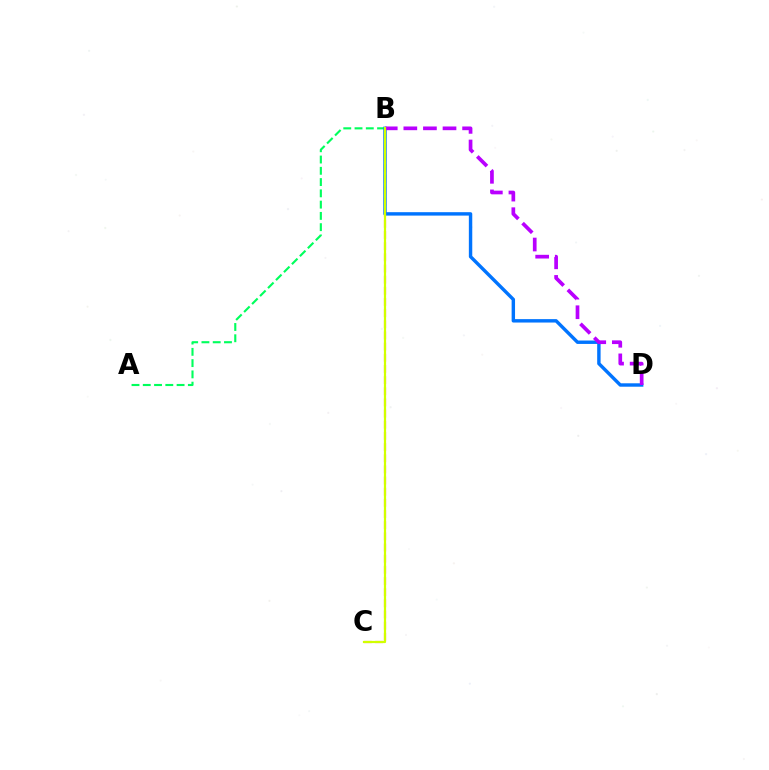{('A', 'B'): [{'color': '#00ff5c', 'line_style': 'dashed', 'thickness': 1.53}], ('B', 'C'): [{'color': '#ff0000', 'line_style': 'dashed', 'thickness': 1.52}, {'color': '#d1ff00', 'line_style': 'solid', 'thickness': 1.58}], ('B', 'D'): [{'color': '#0074ff', 'line_style': 'solid', 'thickness': 2.46}, {'color': '#b900ff', 'line_style': 'dashed', 'thickness': 2.66}]}